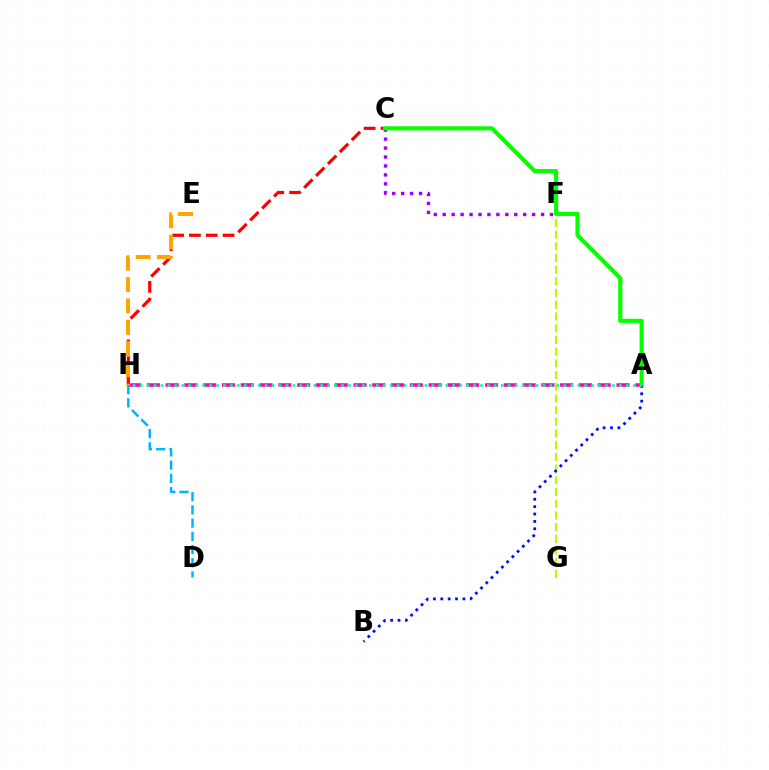{('C', 'F'): [{'color': '#9b00ff', 'line_style': 'dotted', 'thickness': 2.43}], ('C', 'H'): [{'color': '#ff0000', 'line_style': 'dashed', 'thickness': 2.29}], ('A', 'H'): [{'color': '#ff00bd', 'line_style': 'dashed', 'thickness': 2.55}, {'color': '#00ff9d', 'line_style': 'dotted', 'thickness': 1.89}], ('F', 'G'): [{'color': '#b3ff00', 'line_style': 'dashed', 'thickness': 1.59}], ('A', 'C'): [{'color': '#08ff00', 'line_style': 'solid', 'thickness': 2.98}], ('A', 'B'): [{'color': '#0010ff', 'line_style': 'dotted', 'thickness': 2.0}], ('E', 'H'): [{'color': '#ffa500', 'line_style': 'dashed', 'thickness': 2.9}], ('D', 'H'): [{'color': '#00b5ff', 'line_style': 'dashed', 'thickness': 1.8}]}